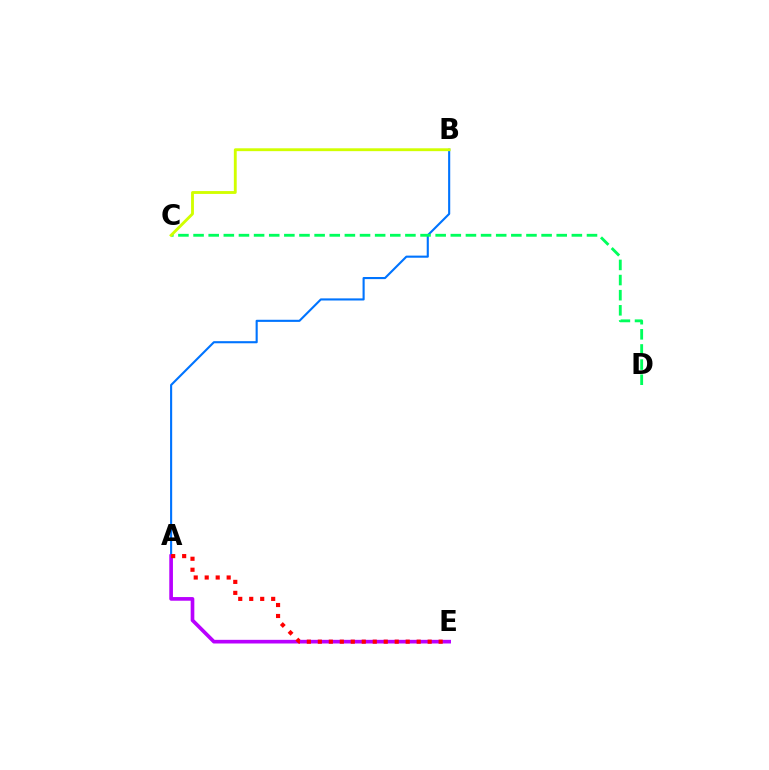{('A', 'B'): [{'color': '#0074ff', 'line_style': 'solid', 'thickness': 1.52}], ('C', 'D'): [{'color': '#00ff5c', 'line_style': 'dashed', 'thickness': 2.06}], ('A', 'E'): [{'color': '#b900ff', 'line_style': 'solid', 'thickness': 2.64}, {'color': '#ff0000', 'line_style': 'dotted', 'thickness': 2.98}], ('B', 'C'): [{'color': '#d1ff00', 'line_style': 'solid', 'thickness': 2.06}]}